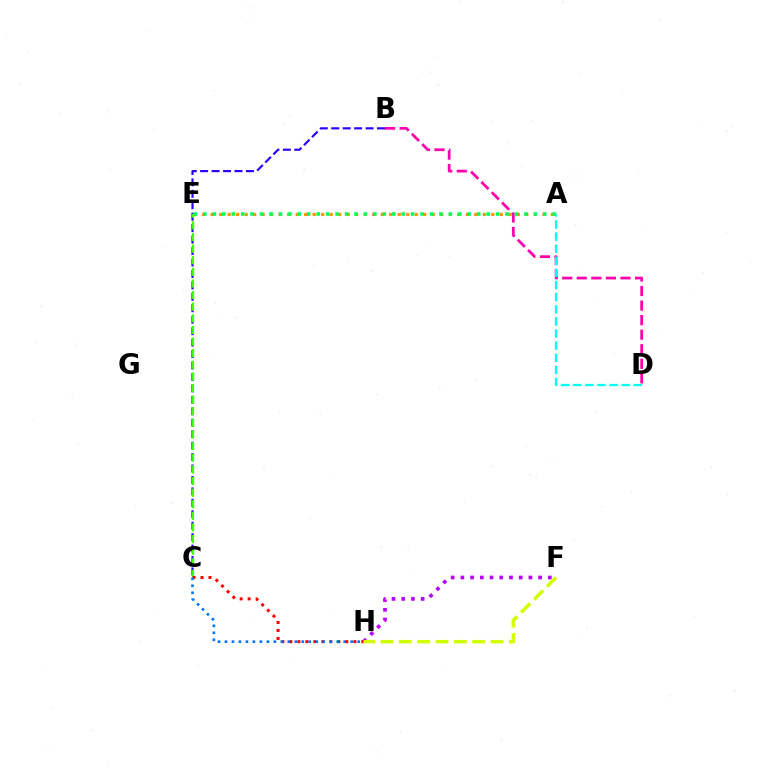{('B', 'C'): [{'color': '#2500ff', 'line_style': 'dashed', 'thickness': 1.55}], ('C', 'E'): [{'color': '#3dff00', 'line_style': 'dashed', 'thickness': 1.58}], ('A', 'E'): [{'color': '#ff9400', 'line_style': 'dotted', 'thickness': 2.31}, {'color': '#00ff5c', 'line_style': 'dotted', 'thickness': 2.56}], ('F', 'H'): [{'color': '#b900ff', 'line_style': 'dotted', 'thickness': 2.64}, {'color': '#d1ff00', 'line_style': 'dashed', 'thickness': 2.49}], ('C', 'H'): [{'color': '#ff0000', 'line_style': 'dotted', 'thickness': 2.17}, {'color': '#0074ff', 'line_style': 'dotted', 'thickness': 1.9}], ('B', 'D'): [{'color': '#ff00ac', 'line_style': 'dashed', 'thickness': 1.98}], ('A', 'D'): [{'color': '#00fff6', 'line_style': 'dashed', 'thickness': 1.65}]}